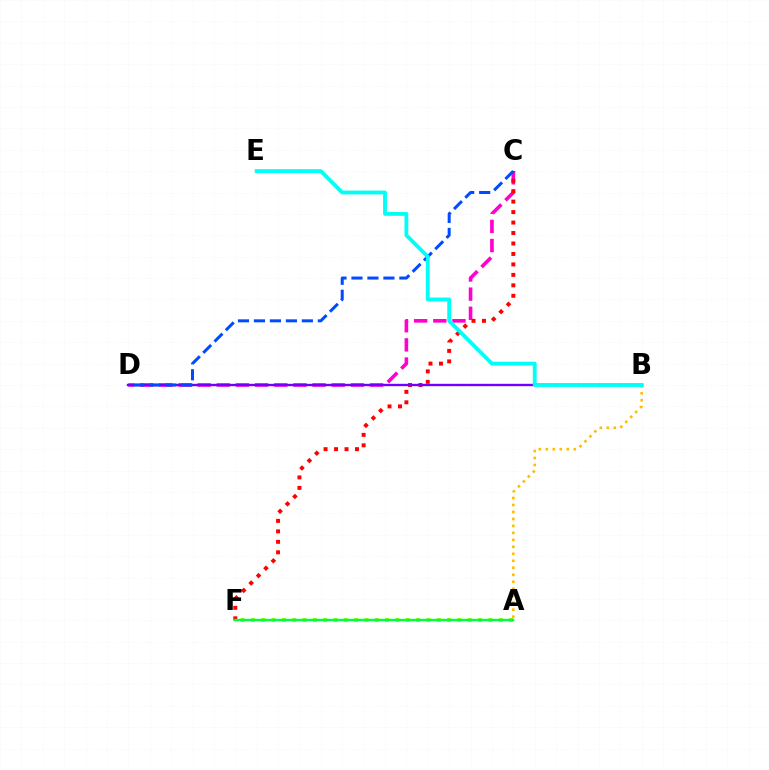{('C', 'D'): [{'color': '#ff00cf', 'line_style': 'dashed', 'thickness': 2.6}, {'color': '#004bff', 'line_style': 'dashed', 'thickness': 2.17}], ('A', 'B'): [{'color': '#ffbd00', 'line_style': 'dotted', 'thickness': 1.9}], ('A', 'F'): [{'color': '#84ff00', 'line_style': 'dotted', 'thickness': 2.81}, {'color': '#00ff39', 'line_style': 'solid', 'thickness': 1.72}], ('C', 'F'): [{'color': '#ff0000', 'line_style': 'dotted', 'thickness': 2.84}], ('B', 'D'): [{'color': '#7200ff', 'line_style': 'solid', 'thickness': 1.71}], ('B', 'E'): [{'color': '#00fff6', 'line_style': 'solid', 'thickness': 2.77}]}